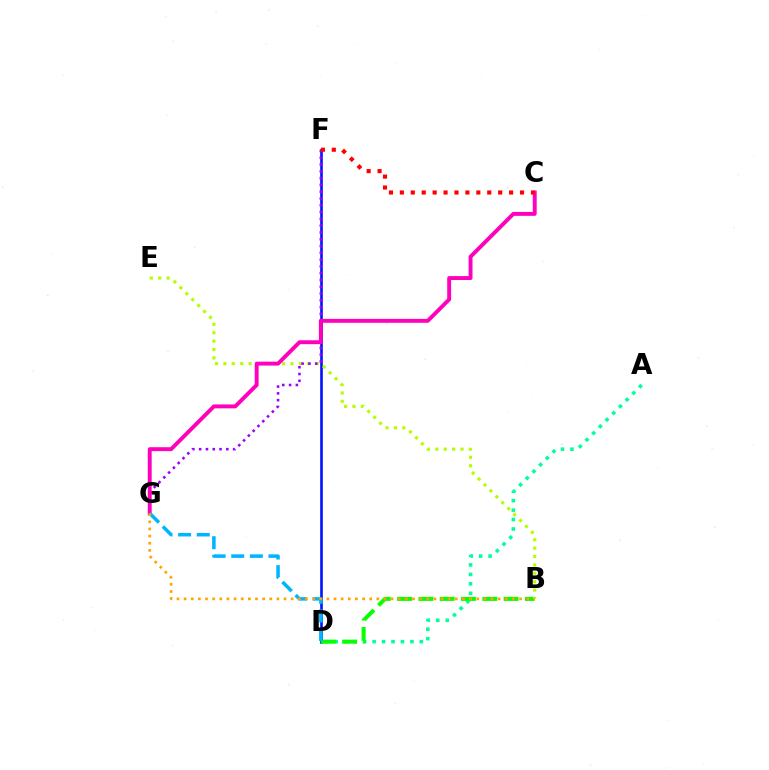{('A', 'D'): [{'color': '#00ff9d', 'line_style': 'dotted', 'thickness': 2.57}], ('D', 'F'): [{'color': '#0010ff', 'line_style': 'solid', 'thickness': 1.88}], ('B', 'D'): [{'color': '#08ff00', 'line_style': 'dashed', 'thickness': 2.89}], ('B', 'E'): [{'color': '#b3ff00', 'line_style': 'dotted', 'thickness': 2.28}], ('F', 'G'): [{'color': '#9b00ff', 'line_style': 'dotted', 'thickness': 1.84}], ('C', 'G'): [{'color': '#ff00bd', 'line_style': 'solid', 'thickness': 2.82}], ('D', 'G'): [{'color': '#00b5ff', 'line_style': 'dashed', 'thickness': 2.53}], ('C', 'F'): [{'color': '#ff0000', 'line_style': 'dotted', 'thickness': 2.97}], ('B', 'G'): [{'color': '#ffa500', 'line_style': 'dotted', 'thickness': 1.94}]}